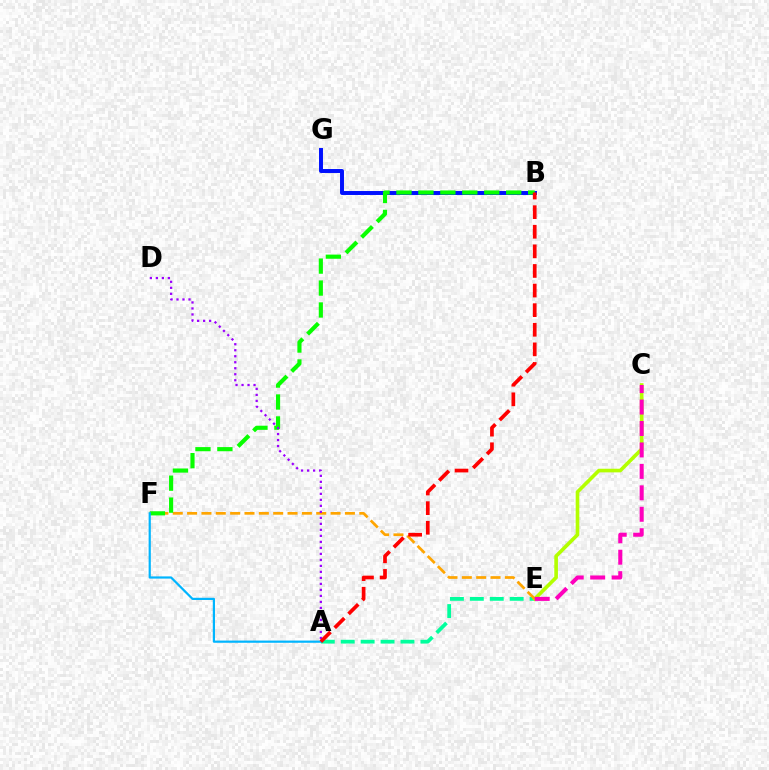{('A', 'E'): [{'color': '#00ff9d', 'line_style': 'dashed', 'thickness': 2.71}], ('C', 'E'): [{'color': '#b3ff00', 'line_style': 'solid', 'thickness': 2.62}, {'color': '#ff00bd', 'line_style': 'dashed', 'thickness': 2.91}], ('E', 'F'): [{'color': '#ffa500', 'line_style': 'dashed', 'thickness': 1.95}], ('B', 'G'): [{'color': '#0010ff', 'line_style': 'solid', 'thickness': 2.85}], ('B', 'F'): [{'color': '#08ff00', 'line_style': 'dashed', 'thickness': 2.98}], ('A', 'D'): [{'color': '#9b00ff', 'line_style': 'dotted', 'thickness': 1.63}], ('A', 'F'): [{'color': '#00b5ff', 'line_style': 'solid', 'thickness': 1.59}], ('A', 'B'): [{'color': '#ff0000', 'line_style': 'dashed', 'thickness': 2.66}]}